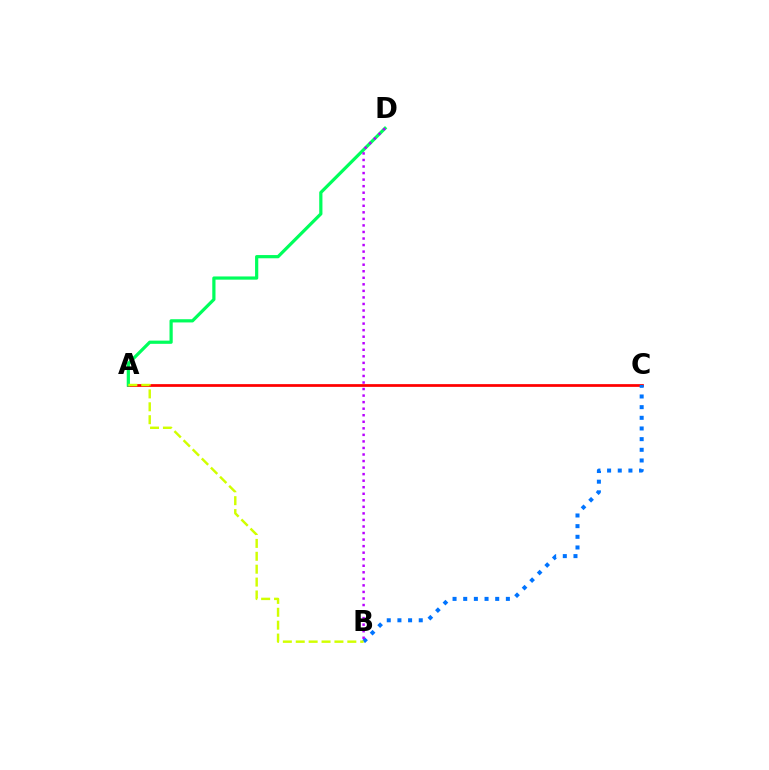{('A', 'C'): [{'color': '#ff0000', 'line_style': 'solid', 'thickness': 1.98}], ('A', 'D'): [{'color': '#00ff5c', 'line_style': 'solid', 'thickness': 2.31}], ('B', 'C'): [{'color': '#0074ff', 'line_style': 'dotted', 'thickness': 2.9}], ('B', 'D'): [{'color': '#b900ff', 'line_style': 'dotted', 'thickness': 1.78}], ('A', 'B'): [{'color': '#d1ff00', 'line_style': 'dashed', 'thickness': 1.75}]}